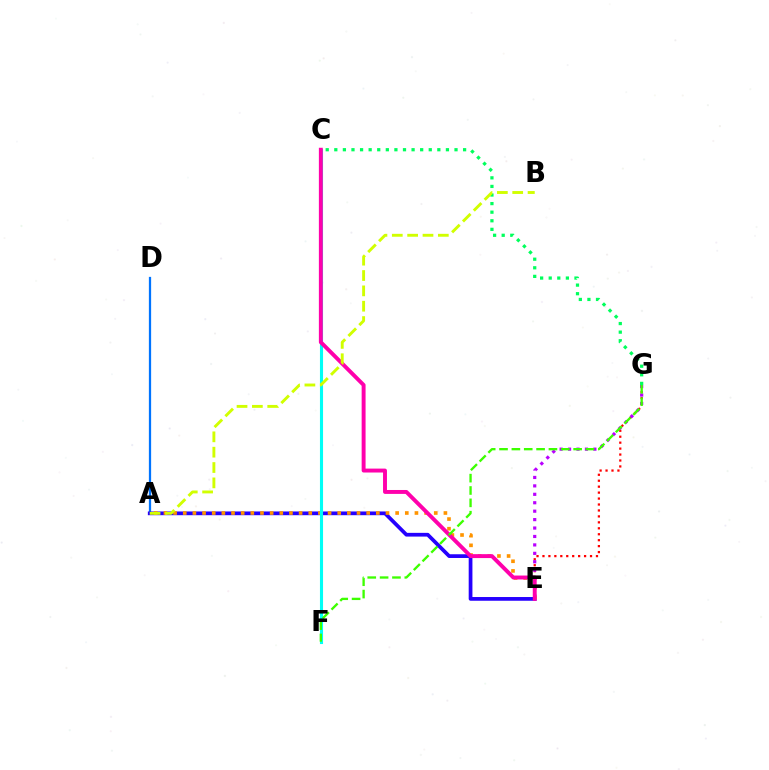{('A', 'D'): [{'color': '#0074ff', 'line_style': 'solid', 'thickness': 1.62}], ('A', 'E'): [{'color': '#2500ff', 'line_style': 'solid', 'thickness': 2.69}, {'color': '#ff9400', 'line_style': 'dotted', 'thickness': 2.62}], ('C', 'F'): [{'color': '#00fff6', 'line_style': 'solid', 'thickness': 2.23}], ('E', 'G'): [{'color': '#ff0000', 'line_style': 'dotted', 'thickness': 1.62}, {'color': '#b900ff', 'line_style': 'dotted', 'thickness': 2.29}], ('C', 'G'): [{'color': '#00ff5c', 'line_style': 'dotted', 'thickness': 2.33}], ('C', 'E'): [{'color': '#ff00ac', 'line_style': 'solid', 'thickness': 2.82}], ('A', 'B'): [{'color': '#d1ff00', 'line_style': 'dashed', 'thickness': 2.09}], ('F', 'G'): [{'color': '#3dff00', 'line_style': 'dashed', 'thickness': 1.68}]}